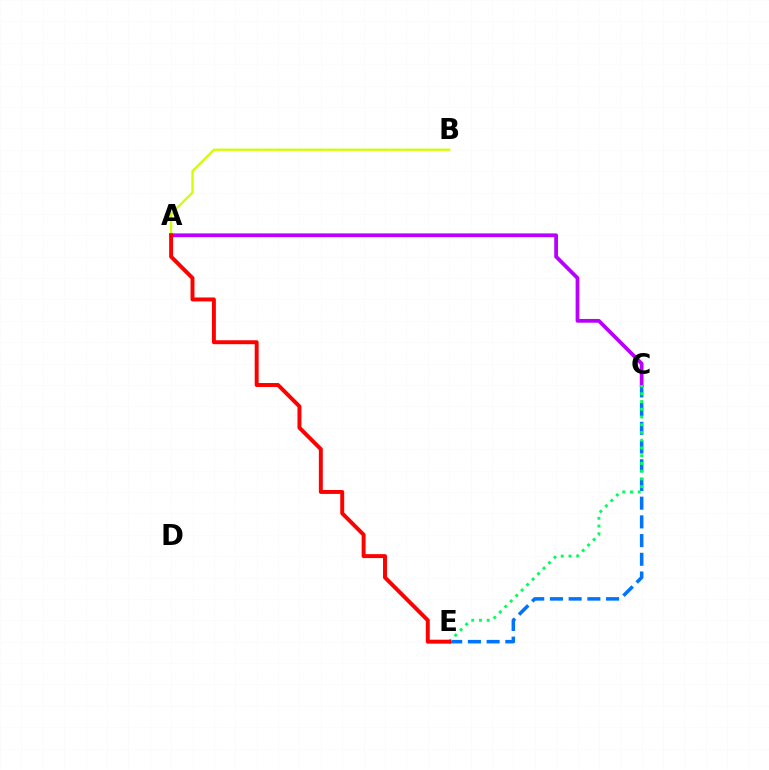{('C', 'E'): [{'color': '#0074ff', 'line_style': 'dashed', 'thickness': 2.54}, {'color': '#00ff5c', 'line_style': 'dotted', 'thickness': 2.1}], ('A', 'B'): [{'color': '#d1ff00', 'line_style': 'solid', 'thickness': 1.65}], ('A', 'C'): [{'color': '#b900ff', 'line_style': 'solid', 'thickness': 2.7}], ('A', 'E'): [{'color': '#ff0000', 'line_style': 'solid', 'thickness': 2.84}]}